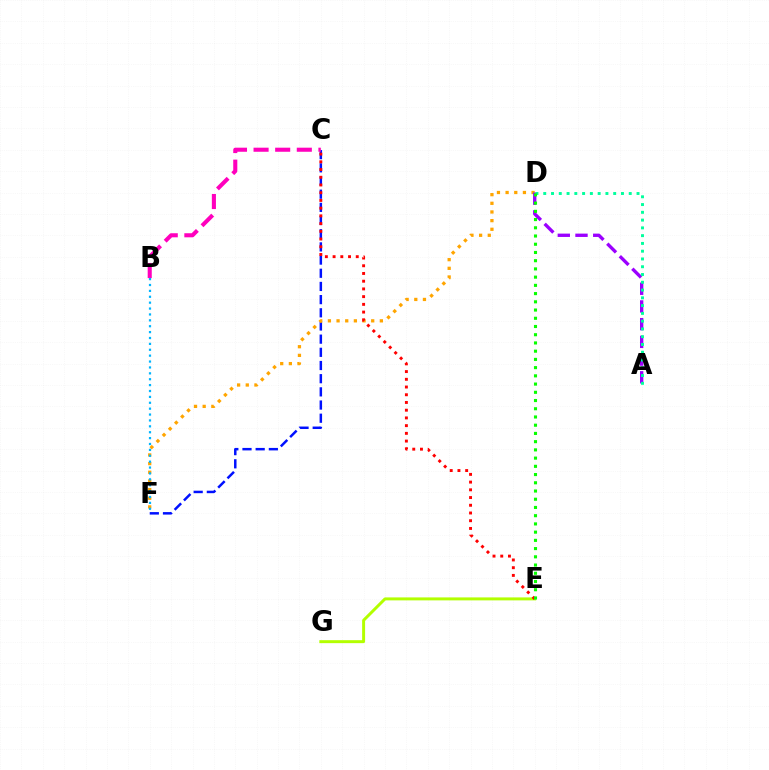{('C', 'F'): [{'color': '#0010ff', 'line_style': 'dashed', 'thickness': 1.79}], ('D', 'F'): [{'color': '#ffa500', 'line_style': 'dotted', 'thickness': 2.35}], ('E', 'G'): [{'color': '#b3ff00', 'line_style': 'solid', 'thickness': 2.13}], ('C', 'E'): [{'color': '#ff0000', 'line_style': 'dotted', 'thickness': 2.1}], ('A', 'D'): [{'color': '#9b00ff', 'line_style': 'dashed', 'thickness': 2.41}, {'color': '#00ff9d', 'line_style': 'dotted', 'thickness': 2.11}], ('B', 'C'): [{'color': '#ff00bd', 'line_style': 'dashed', 'thickness': 2.94}], ('B', 'F'): [{'color': '#00b5ff', 'line_style': 'dotted', 'thickness': 1.6}], ('D', 'E'): [{'color': '#08ff00', 'line_style': 'dotted', 'thickness': 2.23}]}